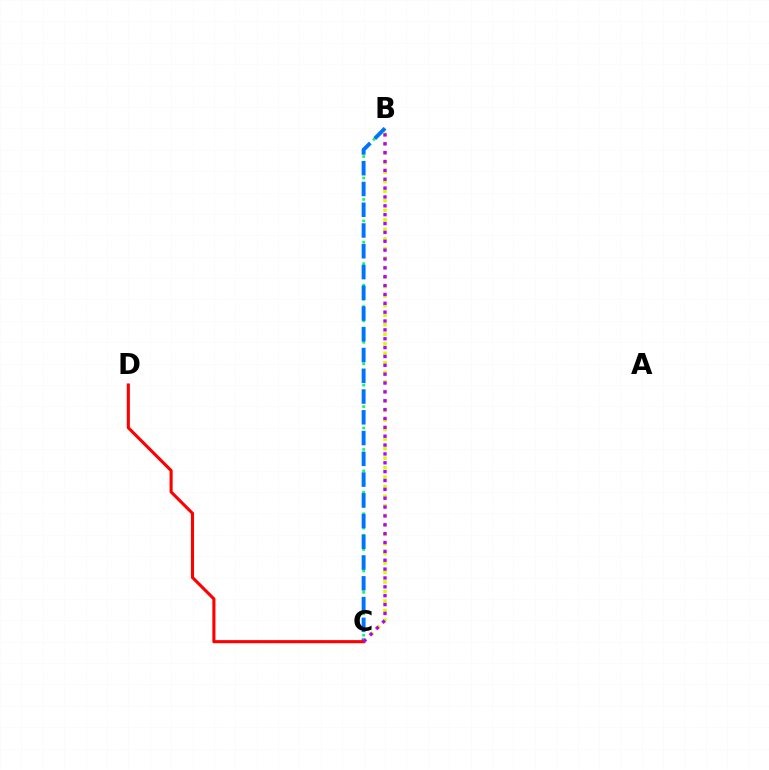{('B', 'C'): [{'color': '#00ff5c', 'line_style': 'dotted', 'thickness': 1.94}, {'color': '#0074ff', 'line_style': 'dashed', 'thickness': 2.82}, {'color': '#d1ff00', 'line_style': 'dotted', 'thickness': 2.59}, {'color': '#b900ff', 'line_style': 'dotted', 'thickness': 2.41}], ('C', 'D'): [{'color': '#ff0000', 'line_style': 'solid', 'thickness': 2.23}]}